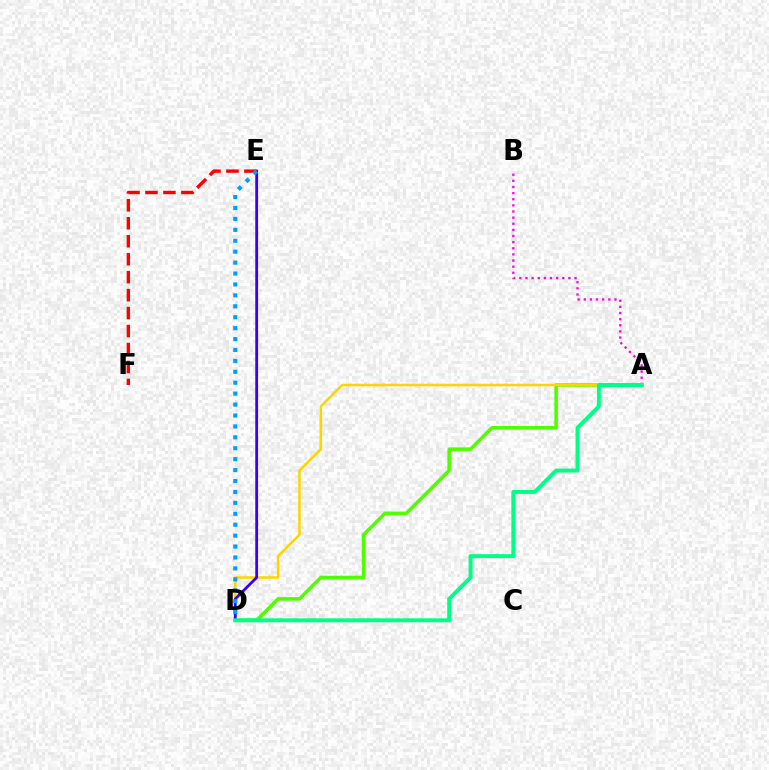{('A', 'B'): [{'color': '#ff00ed', 'line_style': 'dotted', 'thickness': 1.67}], ('A', 'D'): [{'color': '#4fff00', 'line_style': 'solid', 'thickness': 2.55}, {'color': '#ffd500', 'line_style': 'solid', 'thickness': 1.82}, {'color': '#00ff86', 'line_style': 'solid', 'thickness': 2.84}], ('D', 'E'): [{'color': '#3700ff', 'line_style': 'solid', 'thickness': 2.02}, {'color': '#009eff', 'line_style': 'dotted', 'thickness': 2.97}], ('E', 'F'): [{'color': '#ff0000', 'line_style': 'dashed', 'thickness': 2.44}]}